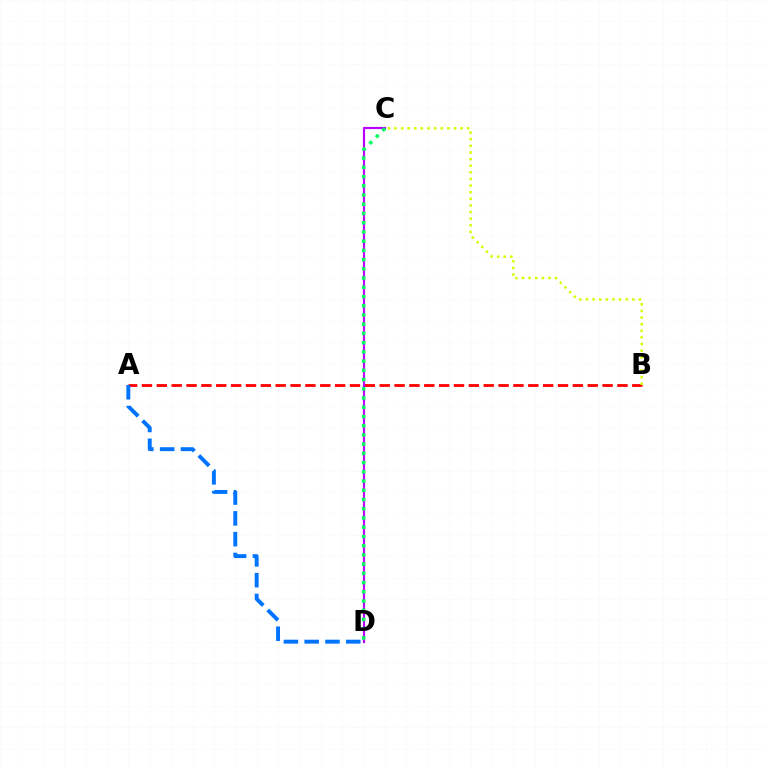{('A', 'B'): [{'color': '#ff0000', 'line_style': 'dashed', 'thickness': 2.02}], ('A', 'D'): [{'color': '#0074ff', 'line_style': 'dashed', 'thickness': 2.83}], ('C', 'D'): [{'color': '#b900ff', 'line_style': 'solid', 'thickness': 1.57}, {'color': '#00ff5c', 'line_style': 'dotted', 'thickness': 2.51}], ('B', 'C'): [{'color': '#d1ff00', 'line_style': 'dotted', 'thickness': 1.8}]}